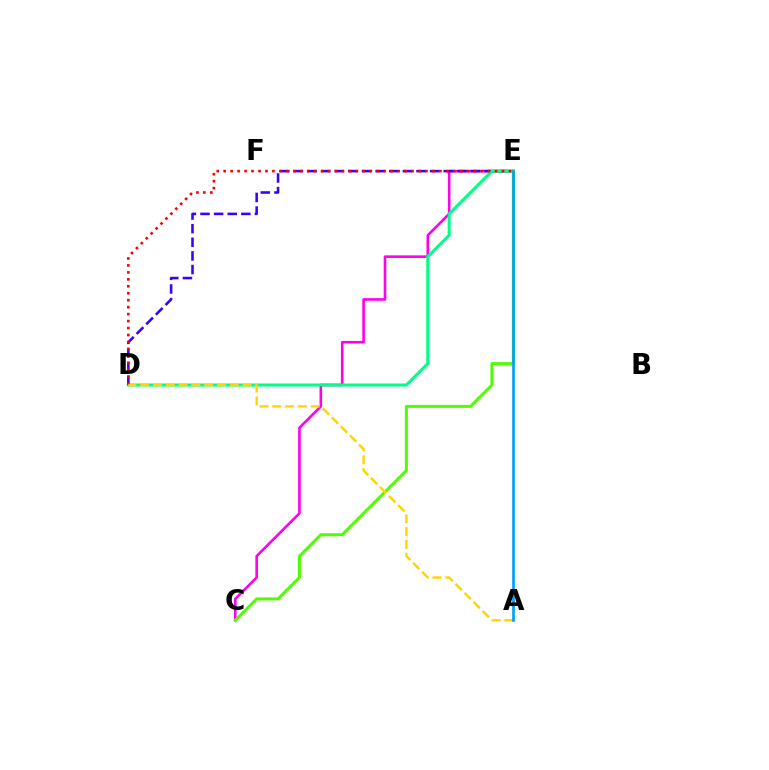{('C', 'E'): [{'color': '#ff00ed', 'line_style': 'solid', 'thickness': 1.88}, {'color': '#4fff00', 'line_style': 'solid', 'thickness': 2.16}], ('D', 'E'): [{'color': '#3700ff', 'line_style': 'dashed', 'thickness': 1.85}, {'color': '#00ff86', 'line_style': 'solid', 'thickness': 2.19}, {'color': '#ff0000', 'line_style': 'dotted', 'thickness': 1.89}], ('A', 'D'): [{'color': '#ffd500', 'line_style': 'dashed', 'thickness': 1.74}], ('A', 'E'): [{'color': '#009eff', 'line_style': 'solid', 'thickness': 1.91}]}